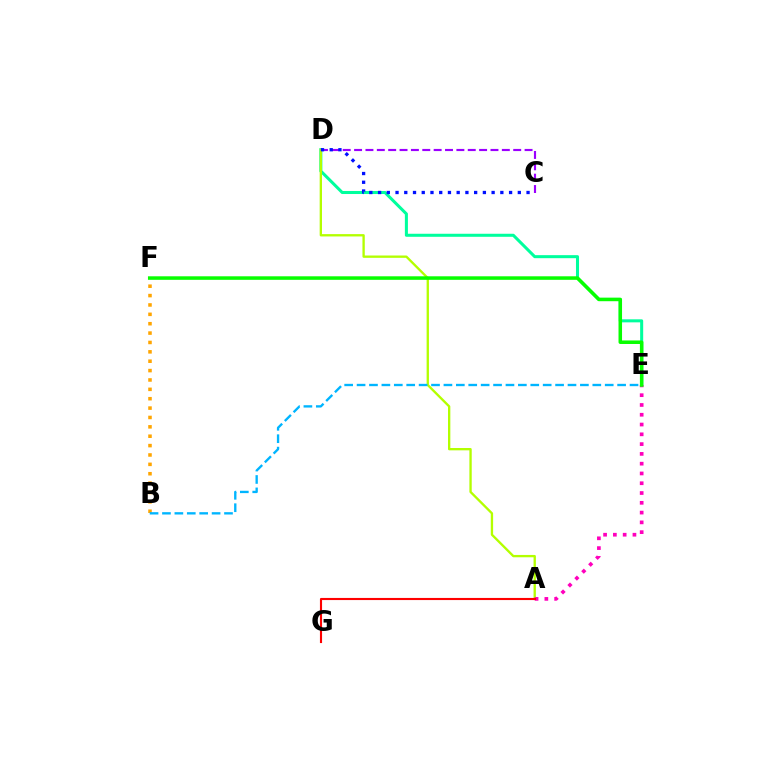{('C', 'D'): [{'color': '#9b00ff', 'line_style': 'dashed', 'thickness': 1.54}, {'color': '#0010ff', 'line_style': 'dotted', 'thickness': 2.37}], ('D', 'E'): [{'color': '#00ff9d', 'line_style': 'solid', 'thickness': 2.19}], ('B', 'F'): [{'color': '#ffa500', 'line_style': 'dotted', 'thickness': 2.55}], ('A', 'D'): [{'color': '#b3ff00', 'line_style': 'solid', 'thickness': 1.68}], ('A', 'E'): [{'color': '#ff00bd', 'line_style': 'dotted', 'thickness': 2.66}], ('E', 'F'): [{'color': '#08ff00', 'line_style': 'solid', 'thickness': 2.54}], ('B', 'E'): [{'color': '#00b5ff', 'line_style': 'dashed', 'thickness': 1.69}], ('A', 'G'): [{'color': '#ff0000', 'line_style': 'solid', 'thickness': 1.53}]}